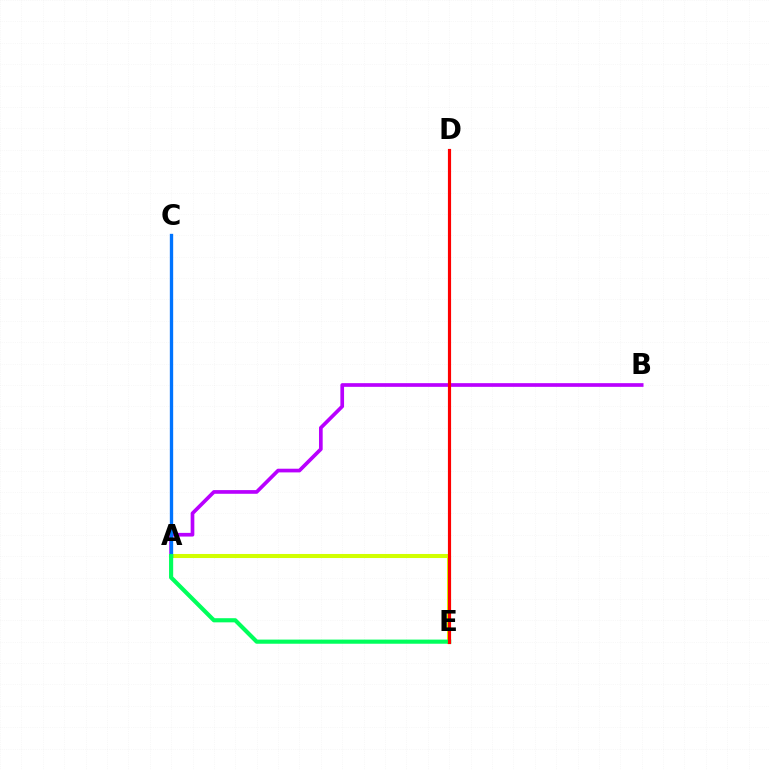{('A', 'B'): [{'color': '#b900ff', 'line_style': 'solid', 'thickness': 2.65}], ('A', 'E'): [{'color': '#d1ff00', 'line_style': 'solid', 'thickness': 2.92}, {'color': '#00ff5c', 'line_style': 'solid', 'thickness': 2.98}], ('A', 'C'): [{'color': '#0074ff', 'line_style': 'solid', 'thickness': 2.4}], ('D', 'E'): [{'color': '#ff0000', 'line_style': 'solid', 'thickness': 2.28}]}